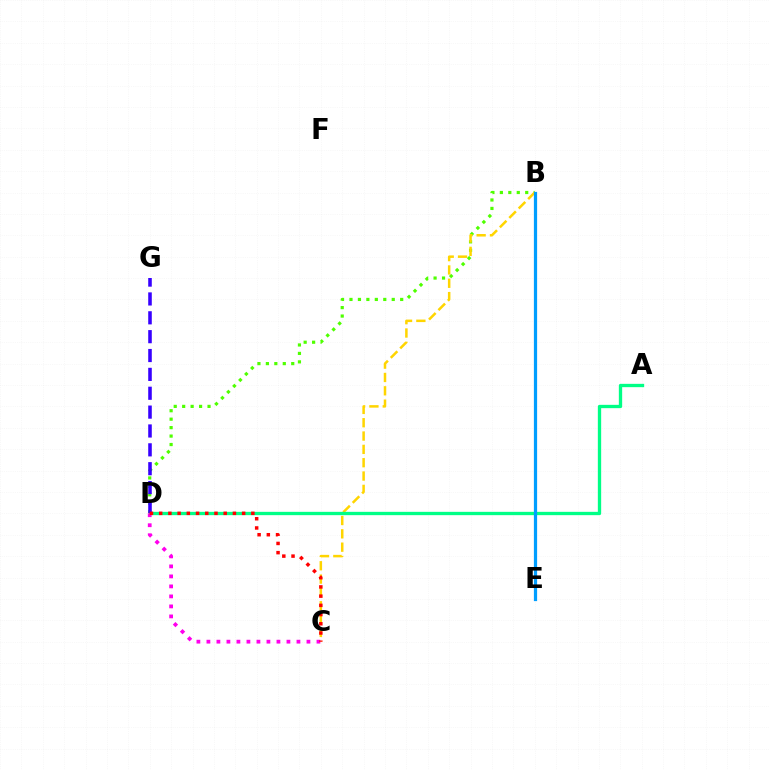{('B', 'D'): [{'color': '#4fff00', 'line_style': 'dotted', 'thickness': 2.3}], ('B', 'C'): [{'color': '#ffd500', 'line_style': 'dashed', 'thickness': 1.81}], ('A', 'D'): [{'color': '#00ff86', 'line_style': 'solid', 'thickness': 2.39}], ('C', 'D'): [{'color': '#ff00ed', 'line_style': 'dotted', 'thickness': 2.72}, {'color': '#ff0000', 'line_style': 'dotted', 'thickness': 2.5}], ('B', 'E'): [{'color': '#009eff', 'line_style': 'solid', 'thickness': 2.32}], ('D', 'G'): [{'color': '#3700ff', 'line_style': 'dashed', 'thickness': 2.56}]}